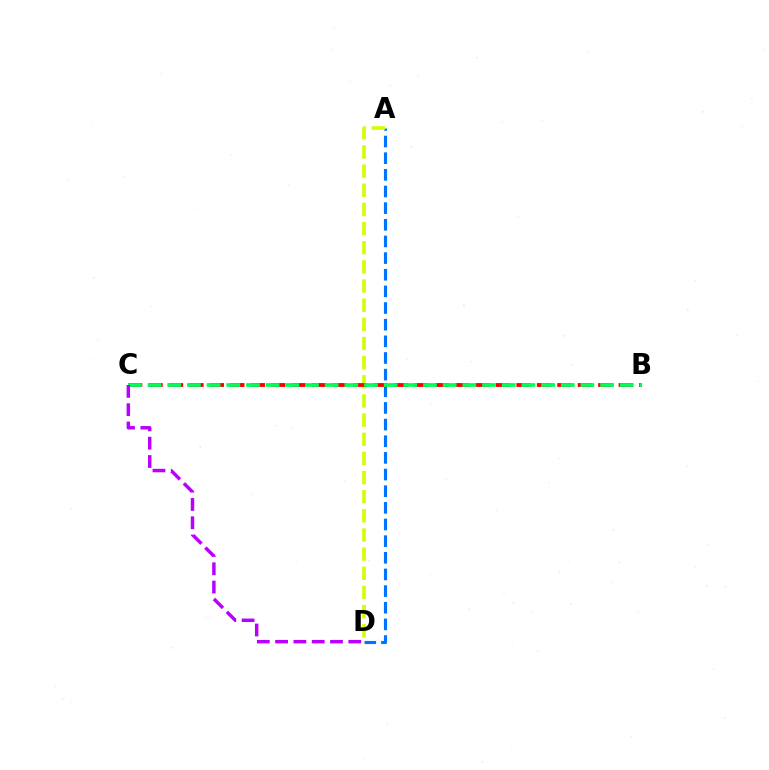{('A', 'D'): [{'color': '#0074ff', 'line_style': 'dashed', 'thickness': 2.26}, {'color': '#d1ff00', 'line_style': 'dashed', 'thickness': 2.6}], ('B', 'C'): [{'color': '#ff0000', 'line_style': 'dashed', 'thickness': 2.78}, {'color': '#00ff5c', 'line_style': 'dashed', 'thickness': 2.67}], ('C', 'D'): [{'color': '#b900ff', 'line_style': 'dashed', 'thickness': 2.49}]}